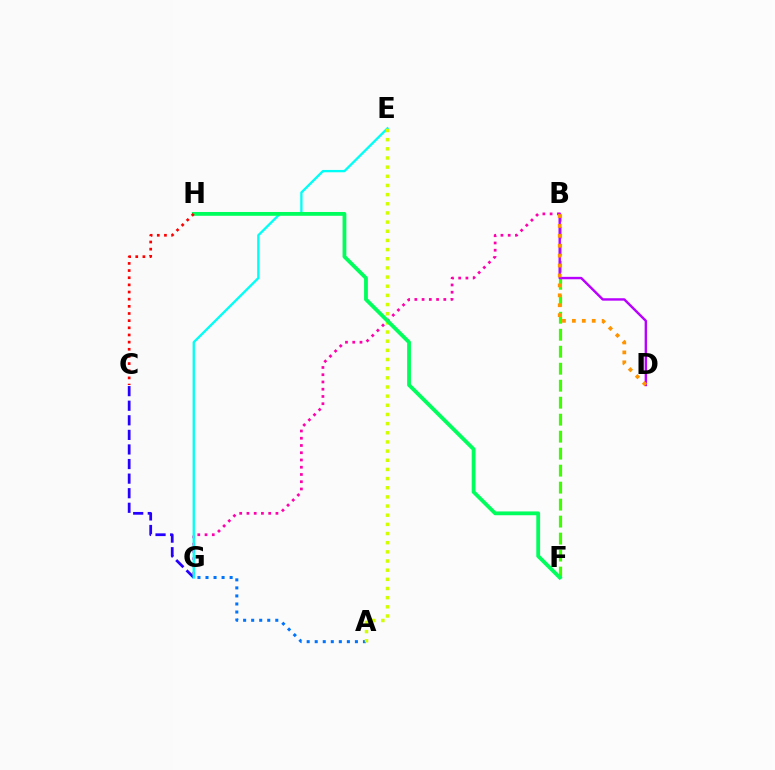{('C', 'G'): [{'color': '#2500ff', 'line_style': 'dashed', 'thickness': 1.98}], ('A', 'G'): [{'color': '#0074ff', 'line_style': 'dotted', 'thickness': 2.18}], ('B', 'F'): [{'color': '#3dff00', 'line_style': 'dashed', 'thickness': 2.31}], ('B', 'G'): [{'color': '#ff00ac', 'line_style': 'dotted', 'thickness': 1.97}], ('E', 'G'): [{'color': '#00fff6', 'line_style': 'solid', 'thickness': 1.68}], ('A', 'E'): [{'color': '#d1ff00', 'line_style': 'dotted', 'thickness': 2.49}], ('F', 'H'): [{'color': '#00ff5c', 'line_style': 'solid', 'thickness': 2.74}], ('B', 'D'): [{'color': '#b900ff', 'line_style': 'solid', 'thickness': 1.74}, {'color': '#ff9400', 'line_style': 'dotted', 'thickness': 2.69}], ('C', 'H'): [{'color': '#ff0000', 'line_style': 'dotted', 'thickness': 1.94}]}